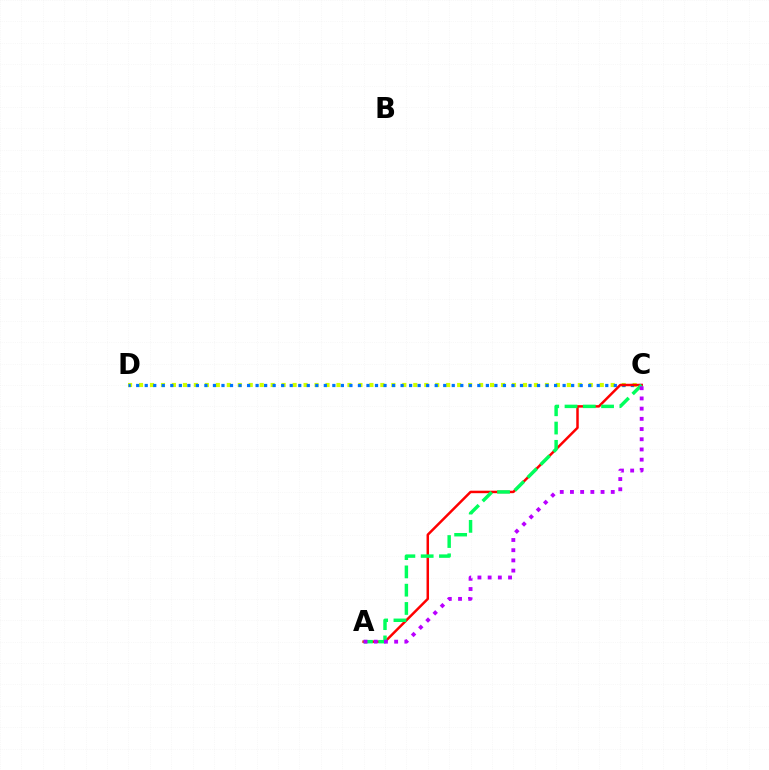{('C', 'D'): [{'color': '#d1ff00', 'line_style': 'dotted', 'thickness': 2.98}, {'color': '#0074ff', 'line_style': 'dotted', 'thickness': 2.32}], ('A', 'C'): [{'color': '#ff0000', 'line_style': 'solid', 'thickness': 1.79}, {'color': '#00ff5c', 'line_style': 'dashed', 'thickness': 2.48}, {'color': '#b900ff', 'line_style': 'dotted', 'thickness': 2.77}]}